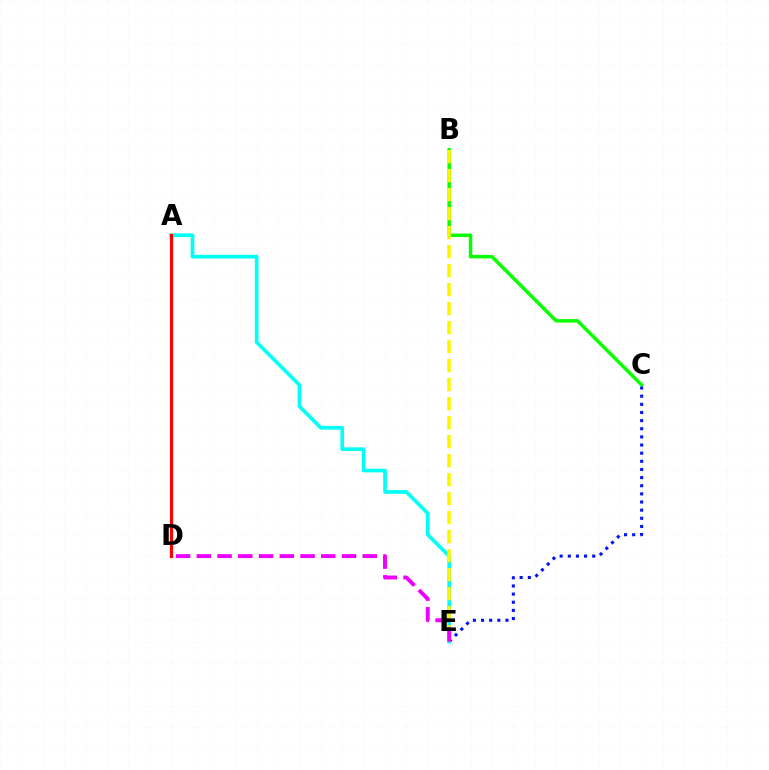{('B', 'C'): [{'color': '#08ff00', 'line_style': 'solid', 'thickness': 2.5}], ('C', 'E'): [{'color': '#0010ff', 'line_style': 'dotted', 'thickness': 2.21}], ('A', 'E'): [{'color': '#00fff6', 'line_style': 'solid', 'thickness': 2.64}], ('A', 'D'): [{'color': '#ff0000', 'line_style': 'solid', 'thickness': 2.3}], ('B', 'E'): [{'color': '#fcf500', 'line_style': 'dashed', 'thickness': 2.58}], ('D', 'E'): [{'color': '#ee00ff', 'line_style': 'dashed', 'thickness': 2.82}]}